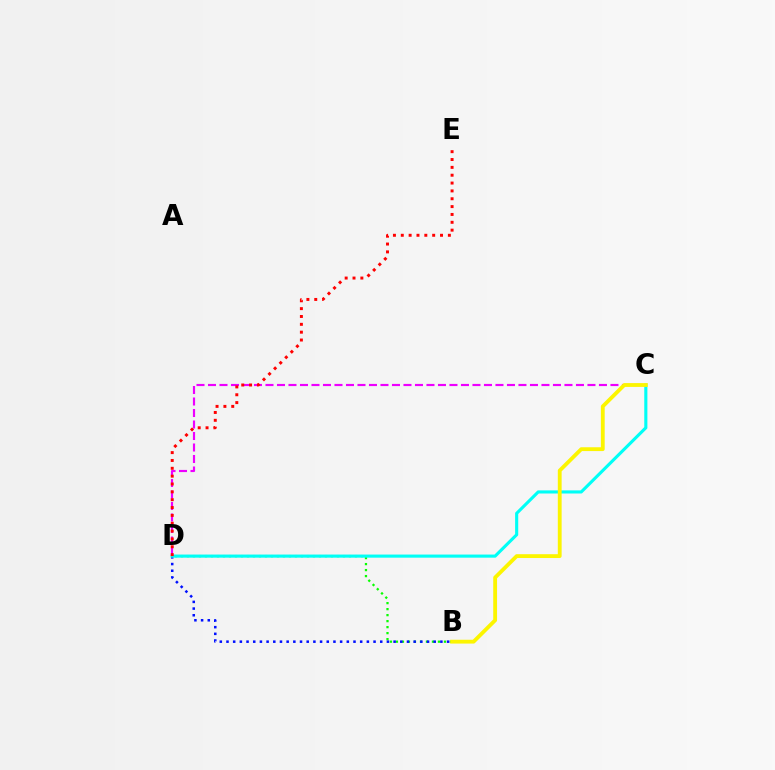{('B', 'D'): [{'color': '#08ff00', 'line_style': 'dotted', 'thickness': 1.63}, {'color': '#0010ff', 'line_style': 'dotted', 'thickness': 1.82}], ('C', 'D'): [{'color': '#ee00ff', 'line_style': 'dashed', 'thickness': 1.56}, {'color': '#00fff6', 'line_style': 'solid', 'thickness': 2.24}], ('B', 'C'): [{'color': '#fcf500', 'line_style': 'solid', 'thickness': 2.75}], ('D', 'E'): [{'color': '#ff0000', 'line_style': 'dotted', 'thickness': 2.13}]}